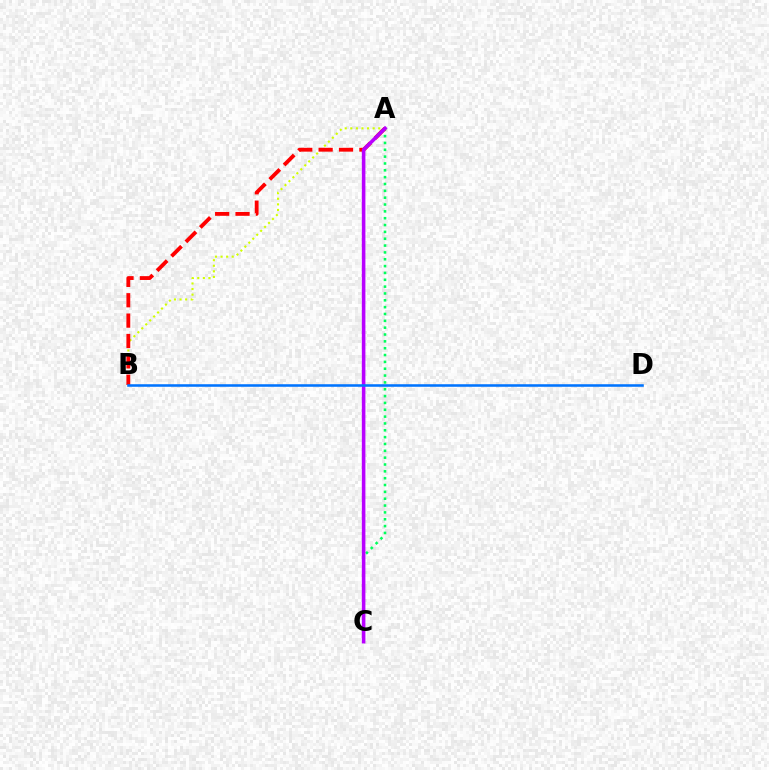{('A', 'B'): [{'color': '#d1ff00', 'line_style': 'dotted', 'thickness': 1.52}, {'color': '#ff0000', 'line_style': 'dashed', 'thickness': 2.77}], ('A', 'C'): [{'color': '#00ff5c', 'line_style': 'dotted', 'thickness': 1.86}, {'color': '#b900ff', 'line_style': 'solid', 'thickness': 2.57}], ('B', 'D'): [{'color': '#0074ff', 'line_style': 'solid', 'thickness': 1.84}]}